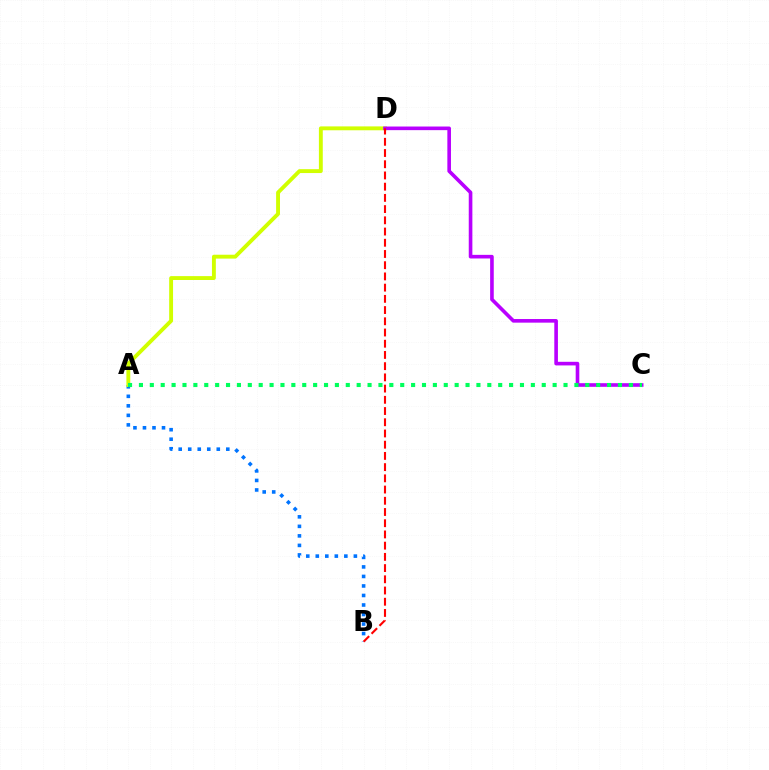{('A', 'B'): [{'color': '#0074ff', 'line_style': 'dotted', 'thickness': 2.59}], ('A', 'D'): [{'color': '#d1ff00', 'line_style': 'solid', 'thickness': 2.79}], ('C', 'D'): [{'color': '#b900ff', 'line_style': 'solid', 'thickness': 2.61}], ('B', 'D'): [{'color': '#ff0000', 'line_style': 'dashed', 'thickness': 1.52}], ('A', 'C'): [{'color': '#00ff5c', 'line_style': 'dotted', 'thickness': 2.96}]}